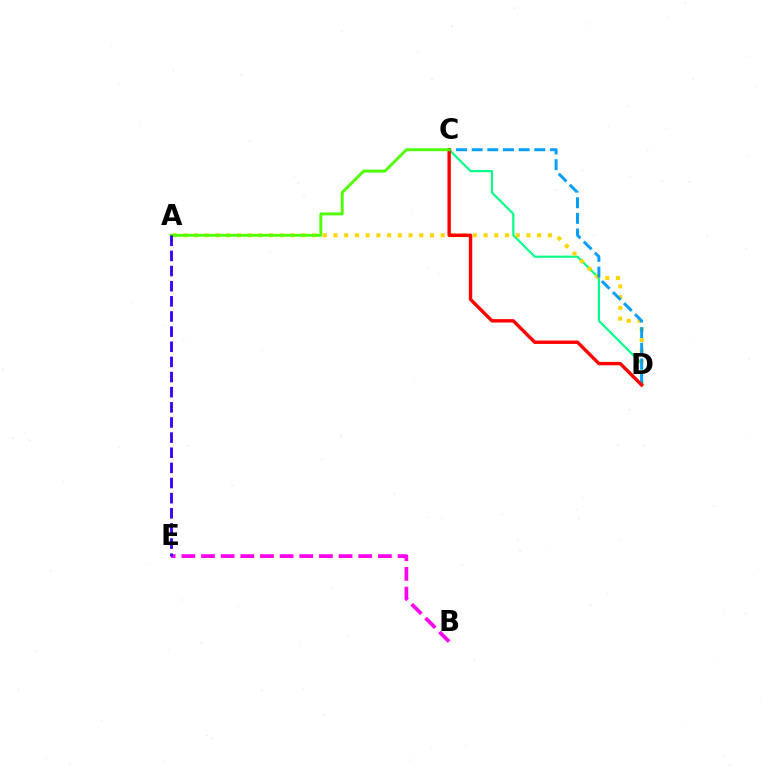{('C', 'D'): [{'color': '#00ff86', 'line_style': 'solid', 'thickness': 1.54}, {'color': '#009eff', 'line_style': 'dashed', 'thickness': 2.13}, {'color': '#ff0000', 'line_style': 'solid', 'thickness': 2.44}], ('A', 'D'): [{'color': '#ffd500', 'line_style': 'dotted', 'thickness': 2.91}], ('A', 'C'): [{'color': '#4fff00', 'line_style': 'solid', 'thickness': 2.09}], ('B', 'E'): [{'color': '#ff00ed', 'line_style': 'dashed', 'thickness': 2.67}], ('A', 'E'): [{'color': '#3700ff', 'line_style': 'dashed', 'thickness': 2.06}]}